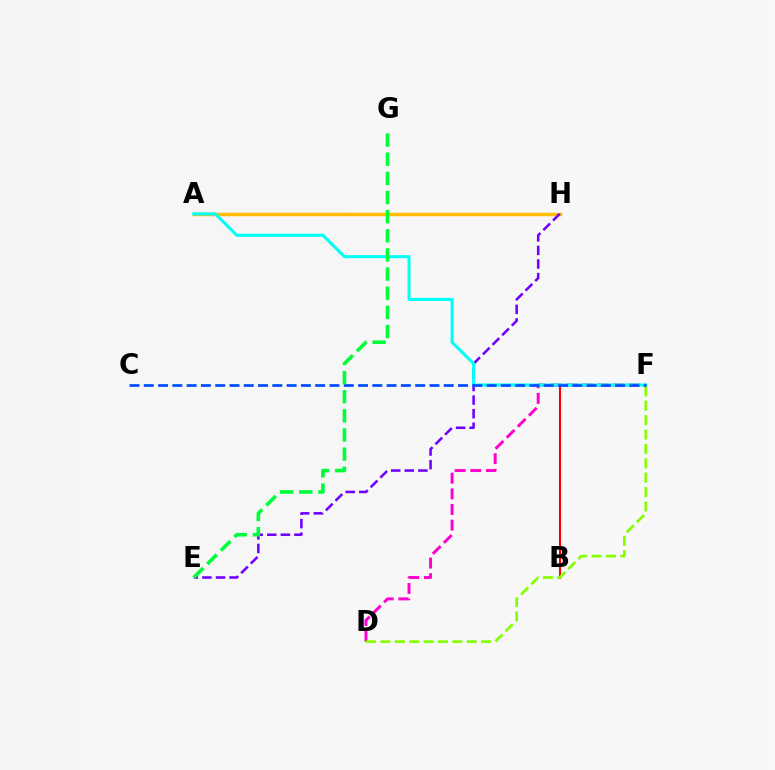{('D', 'F'): [{'color': '#ff00cf', 'line_style': 'dashed', 'thickness': 2.12}, {'color': '#84ff00', 'line_style': 'dashed', 'thickness': 1.95}], ('A', 'H'): [{'color': '#ffbd00', 'line_style': 'solid', 'thickness': 2.48}], ('E', 'H'): [{'color': '#7200ff', 'line_style': 'dashed', 'thickness': 1.84}], ('B', 'F'): [{'color': '#ff0000', 'line_style': 'solid', 'thickness': 1.5}], ('A', 'F'): [{'color': '#00fff6', 'line_style': 'solid', 'thickness': 2.2}], ('C', 'F'): [{'color': '#004bff', 'line_style': 'dashed', 'thickness': 1.94}], ('E', 'G'): [{'color': '#00ff39', 'line_style': 'dashed', 'thickness': 2.6}]}